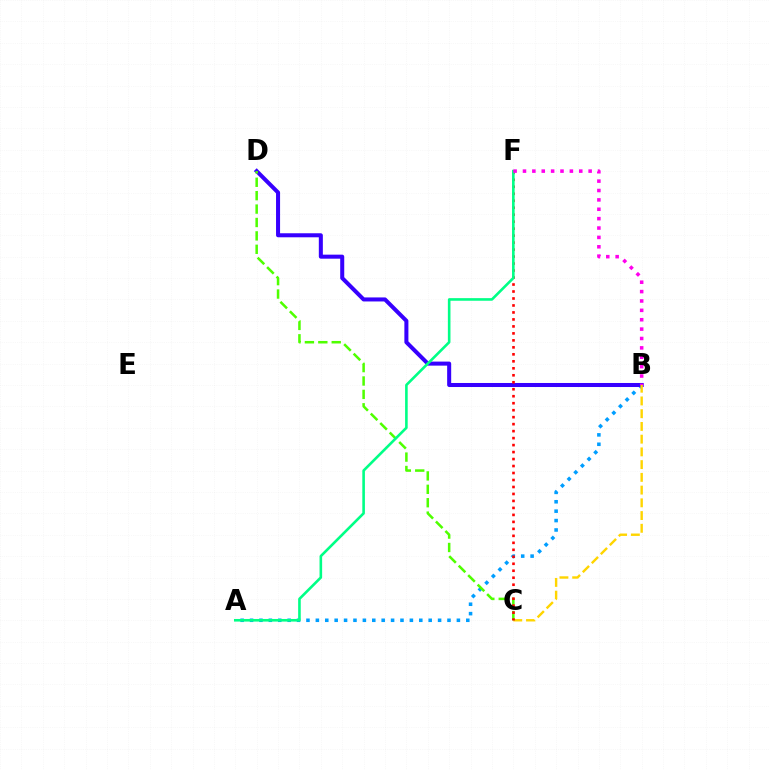{('A', 'B'): [{'color': '#009eff', 'line_style': 'dotted', 'thickness': 2.55}], ('B', 'D'): [{'color': '#3700ff', 'line_style': 'solid', 'thickness': 2.9}], ('B', 'C'): [{'color': '#ffd500', 'line_style': 'dashed', 'thickness': 1.73}], ('C', 'D'): [{'color': '#4fff00', 'line_style': 'dashed', 'thickness': 1.82}], ('C', 'F'): [{'color': '#ff0000', 'line_style': 'dotted', 'thickness': 1.9}], ('A', 'F'): [{'color': '#00ff86', 'line_style': 'solid', 'thickness': 1.88}], ('B', 'F'): [{'color': '#ff00ed', 'line_style': 'dotted', 'thickness': 2.55}]}